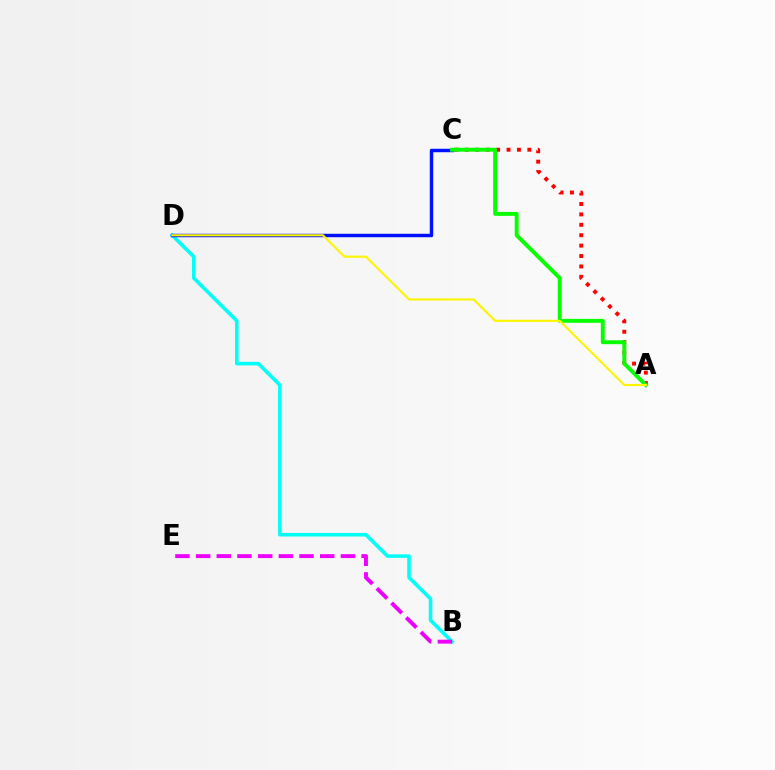{('A', 'C'): [{'color': '#ff0000', 'line_style': 'dotted', 'thickness': 2.83}, {'color': '#08ff00', 'line_style': 'solid', 'thickness': 2.82}], ('B', 'D'): [{'color': '#00fff6', 'line_style': 'solid', 'thickness': 2.57}], ('B', 'E'): [{'color': '#ee00ff', 'line_style': 'dashed', 'thickness': 2.81}], ('C', 'D'): [{'color': '#0010ff', 'line_style': 'solid', 'thickness': 2.48}], ('A', 'D'): [{'color': '#fcf500', 'line_style': 'solid', 'thickness': 1.53}]}